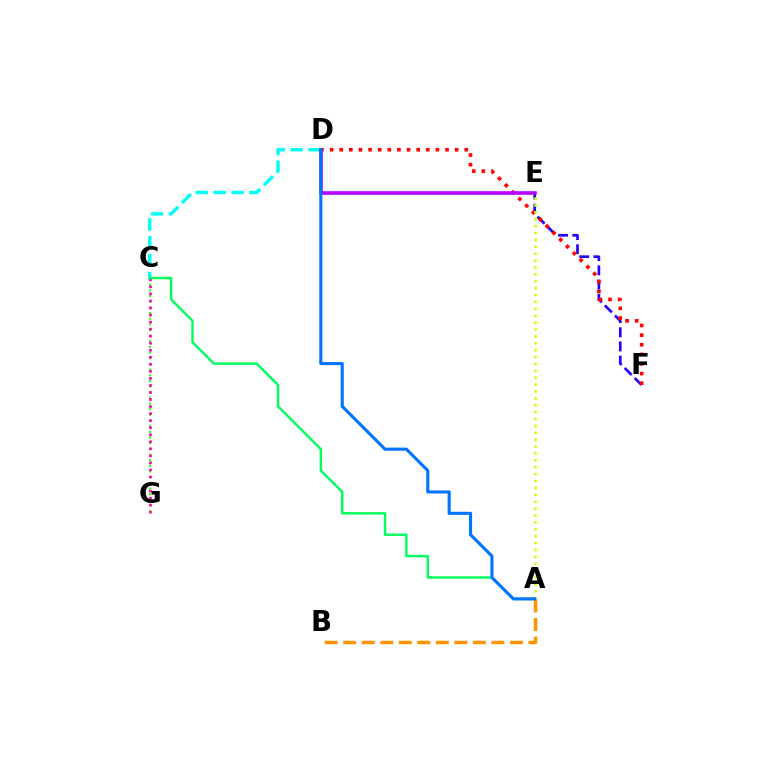{('E', 'F'): [{'color': '#2500ff', 'line_style': 'dashed', 'thickness': 1.92}], ('D', 'F'): [{'color': '#ff0000', 'line_style': 'dotted', 'thickness': 2.61}], ('C', 'G'): [{'color': '#3dff00', 'line_style': 'dotted', 'thickness': 1.54}, {'color': '#ff00ac', 'line_style': 'dotted', 'thickness': 1.91}], ('A', 'B'): [{'color': '#ff9400', 'line_style': 'dashed', 'thickness': 2.52}], ('C', 'D'): [{'color': '#00fff6', 'line_style': 'dashed', 'thickness': 2.43}], ('D', 'E'): [{'color': '#b900ff', 'line_style': 'solid', 'thickness': 2.59}], ('A', 'E'): [{'color': '#d1ff00', 'line_style': 'dotted', 'thickness': 1.87}], ('A', 'C'): [{'color': '#00ff5c', 'line_style': 'solid', 'thickness': 1.74}], ('A', 'D'): [{'color': '#0074ff', 'line_style': 'solid', 'thickness': 2.23}]}